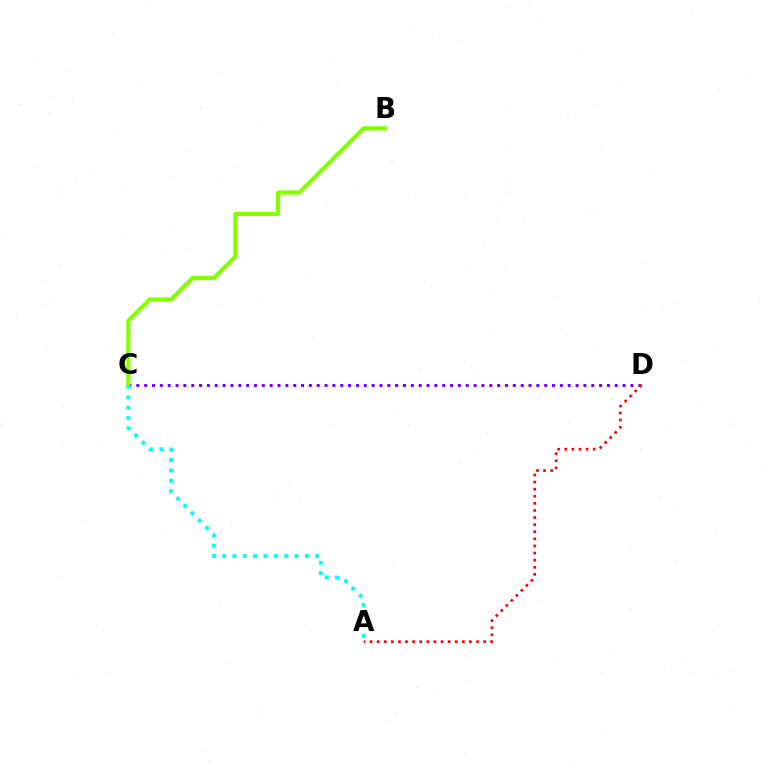{('C', 'D'): [{'color': '#7200ff', 'line_style': 'dotted', 'thickness': 2.13}], ('B', 'C'): [{'color': '#84ff00', 'line_style': 'solid', 'thickness': 3.0}], ('A', 'D'): [{'color': '#ff0000', 'line_style': 'dotted', 'thickness': 1.93}], ('A', 'C'): [{'color': '#00fff6', 'line_style': 'dotted', 'thickness': 2.81}]}